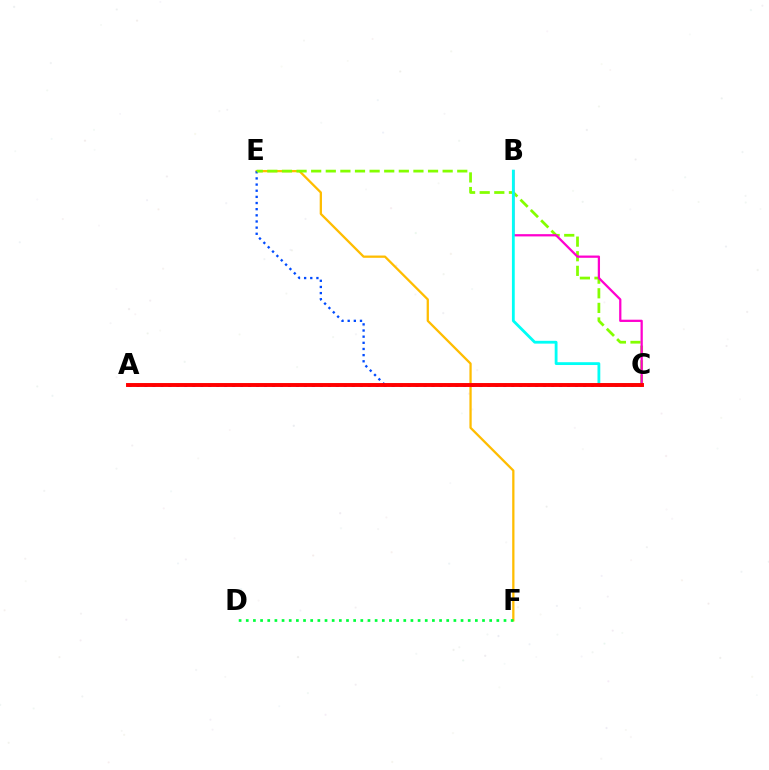{('E', 'F'): [{'color': '#ffbd00', 'line_style': 'solid', 'thickness': 1.64}], ('C', 'E'): [{'color': '#004bff', 'line_style': 'dotted', 'thickness': 1.67}, {'color': '#84ff00', 'line_style': 'dashed', 'thickness': 1.98}], ('B', 'C'): [{'color': '#ff00cf', 'line_style': 'solid', 'thickness': 1.63}, {'color': '#00fff6', 'line_style': 'solid', 'thickness': 2.03}], ('A', 'C'): [{'color': '#7200ff', 'line_style': 'dotted', 'thickness': 2.17}, {'color': '#ff0000', 'line_style': 'solid', 'thickness': 2.82}], ('D', 'F'): [{'color': '#00ff39', 'line_style': 'dotted', 'thickness': 1.95}]}